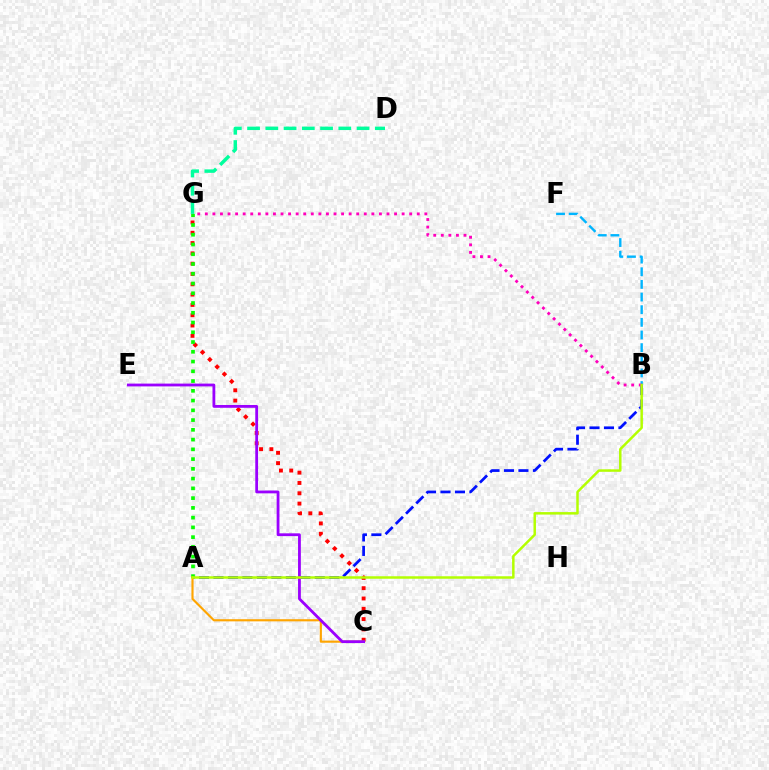{('A', 'B'): [{'color': '#0010ff', 'line_style': 'dashed', 'thickness': 1.97}, {'color': '#b3ff00', 'line_style': 'solid', 'thickness': 1.79}], ('C', 'G'): [{'color': '#ff0000', 'line_style': 'dotted', 'thickness': 2.8}], ('A', 'G'): [{'color': '#08ff00', 'line_style': 'dotted', 'thickness': 2.65}], ('B', 'F'): [{'color': '#00b5ff', 'line_style': 'dashed', 'thickness': 1.72}], ('B', 'G'): [{'color': '#ff00bd', 'line_style': 'dotted', 'thickness': 2.06}], ('A', 'C'): [{'color': '#ffa500', 'line_style': 'solid', 'thickness': 1.55}], ('C', 'E'): [{'color': '#9b00ff', 'line_style': 'solid', 'thickness': 2.02}], ('D', 'G'): [{'color': '#00ff9d', 'line_style': 'dashed', 'thickness': 2.48}]}